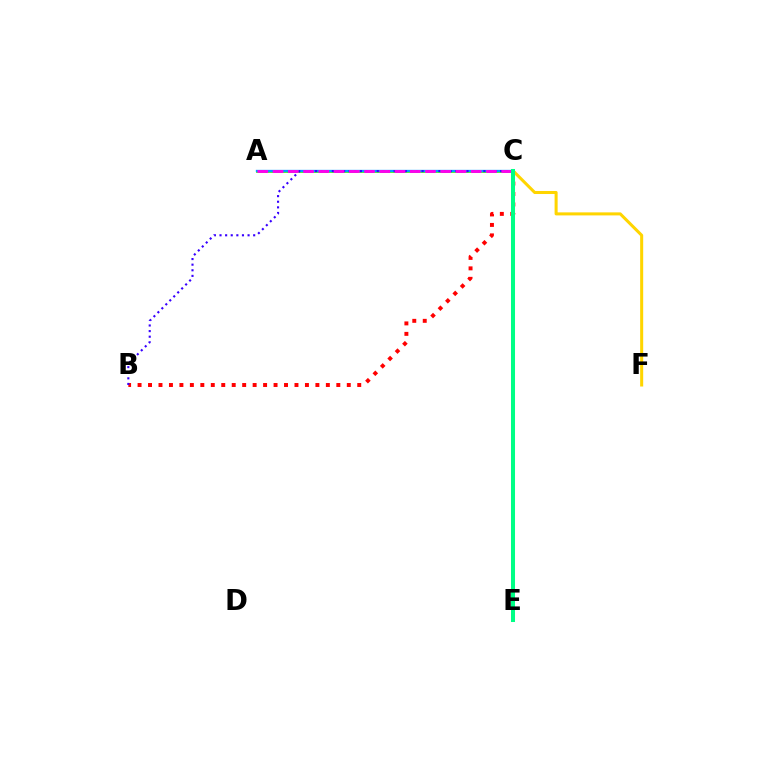{('A', 'C'): [{'color': '#4fff00', 'line_style': 'solid', 'thickness': 2.02}, {'color': '#009eff', 'line_style': 'solid', 'thickness': 1.66}, {'color': '#ff00ed', 'line_style': 'dashed', 'thickness': 2.07}], ('B', 'C'): [{'color': '#ff0000', 'line_style': 'dotted', 'thickness': 2.84}, {'color': '#3700ff', 'line_style': 'dotted', 'thickness': 1.52}], ('C', 'F'): [{'color': '#ffd500', 'line_style': 'solid', 'thickness': 2.19}], ('C', 'E'): [{'color': '#00ff86', 'line_style': 'solid', 'thickness': 2.9}]}